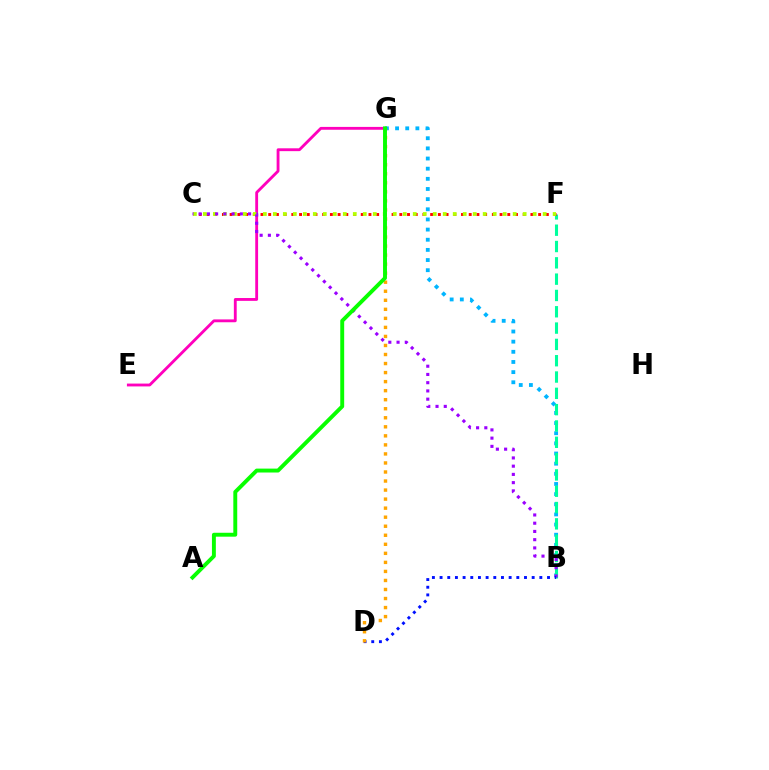{('B', 'G'): [{'color': '#00b5ff', 'line_style': 'dotted', 'thickness': 2.76}], ('B', 'F'): [{'color': '#00ff9d', 'line_style': 'dashed', 'thickness': 2.22}], ('E', 'G'): [{'color': '#ff00bd', 'line_style': 'solid', 'thickness': 2.05}], ('C', 'F'): [{'color': '#ff0000', 'line_style': 'dotted', 'thickness': 2.1}, {'color': '#b3ff00', 'line_style': 'dotted', 'thickness': 2.72}], ('B', 'C'): [{'color': '#9b00ff', 'line_style': 'dotted', 'thickness': 2.24}], ('B', 'D'): [{'color': '#0010ff', 'line_style': 'dotted', 'thickness': 2.09}], ('D', 'G'): [{'color': '#ffa500', 'line_style': 'dotted', 'thickness': 2.46}], ('A', 'G'): [{'color': '#08ff00', 'line_style': 'solid', 'thickness': 2.81}]}